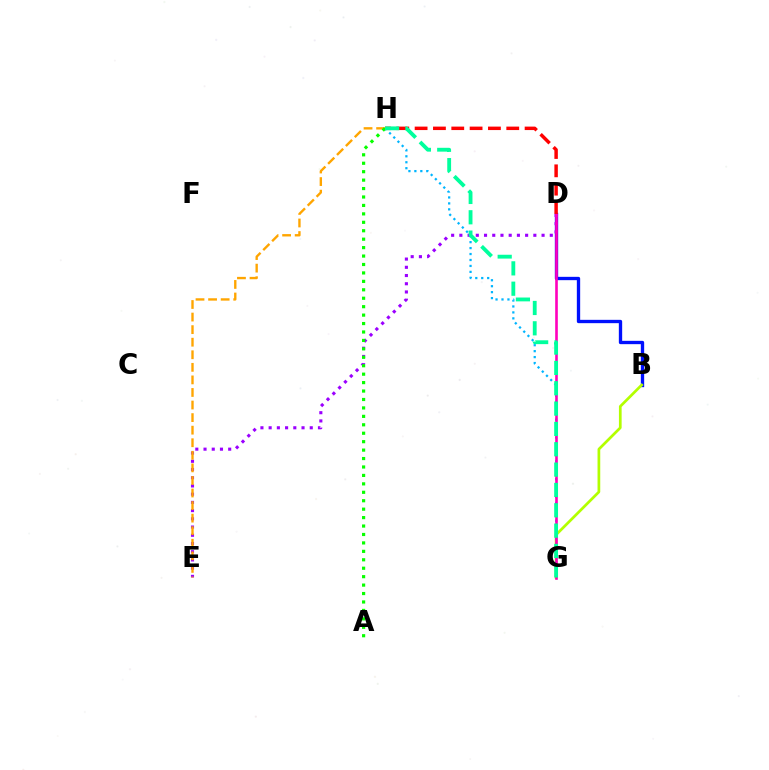{('B', 'D'): [{'color': '#0010ff', 'line_style': 'solid', 'thickness': 2.39}], ('B', 'G'): [{'color': '#b3ff00', 'line_style': 'solid', 'thickness': 1.95}], ('D', 'E'): [{'color': '#9b00ff', 'line_style': 'dotted', 'thickness': 2.23}], ('G', 'H'): [{'color': '#00b5ff', 'line_style': 'dotted', 'thickness': 1.62}, {'color': '#00ff9d', 'line_style': 'dashed', 'thickness': 2.76}], ('E', 'H'): [{'color': '#ffa500', 'line_style': 'dashed', 'thickness': 1.71}], ('D', 'G'): [{'color': '#ff00bd', 'line_style': 'solid', 'thickness': 1.89}], ('D', 'H'): [{'color': '#ff0000', 'line_style': 'dashed', 'thickness': 2.49}], ('A', 'H'): [{'color': '#08ff00', 'line_style': 'dotted', 'thickness': 2.29}]}